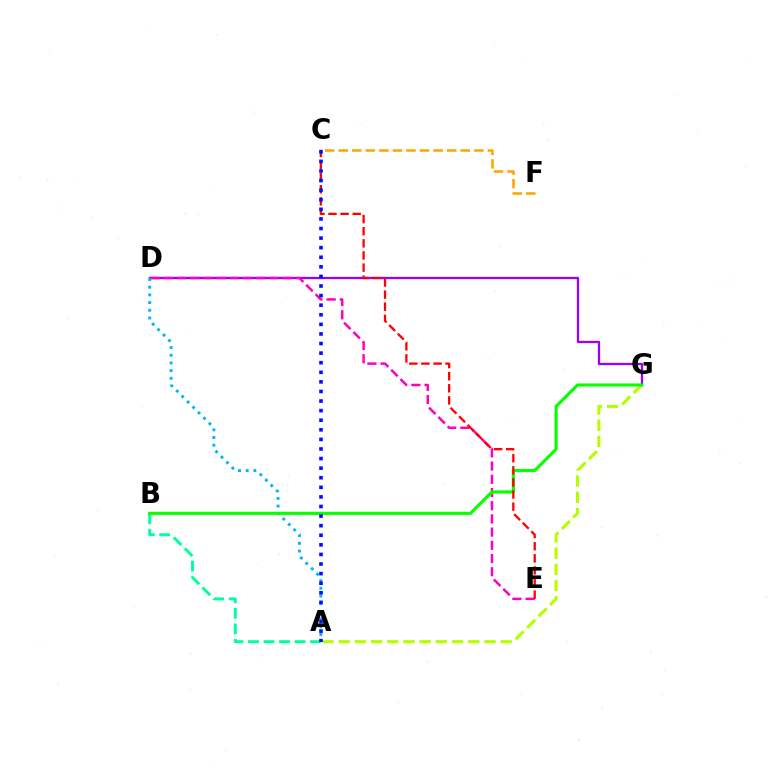{('A', 'B'): [{'color': '#00ff9d', 'line_style': 'dashed', 'thickness': 2.11}], ('D', 'G'): [{'color': '#9b00ff', 'line_style': 'solid', 'thickness': 1.67}], ('D', 'E'): [{'color': '#ff00bd', 'line_style': 'dashed', 'thickness': 1.79}], ('A', 'G'): [{'color': '#b3ff00', 'line_style': 'dashed', 'thickness': 2.2}], ('A', 'D'): [{'color': '#00b5ff', 'line_style': 'dotted', 'thickness': 2.09}], ('B', 'G'): [{'color': '#08ff00', 'line_style': 'solid', 'thickness': 2.25}], ('C', 'E'): [{'color': '#ff0000', 'line_style': 'dashed', 'thickness': 1.65}], ('A', 'C'): [{'color': '#0010ff', 'line_style': 'dotted', 'thickness': 2.6}], ('C', 'F'): [{'color': '#ffa500', 'line_style': 'dashed', 'thickness': 1.84}]}